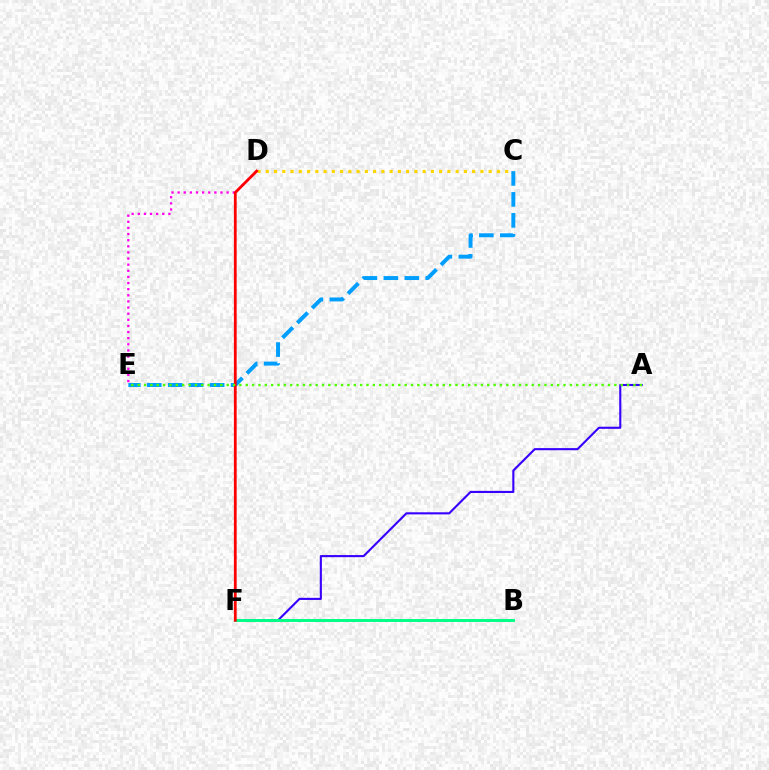{('A', 'F'): [{'color': '#3700ff', 'line_style': 'solid', 'thickness': 1.51}], ('C', 'E'): [{'color': '#009eff', 'line_style': 'dashed', 'thickness': 2.85}], ('D', 'E'): [{'color': '#ff00ed', 'line_style': 'dotted', 'thickness': 1.66}], ('B', 'F'): [{'color': '#00ff86', 'line_style': 'solid', 'thickness': 2.1}], ('C', 'D'): [{'color': '#ffd500', 'line_style': 'dotted', 'thickness': 2.24}], ('D', 'F'): [{'color': '#ff0000', 'line_style': 'solid', 'thickness': 2.0}], ('A', 'E'): [{'color': '#4fff00', 'line_style': 'dotted', 'thickness': 1.73}]}